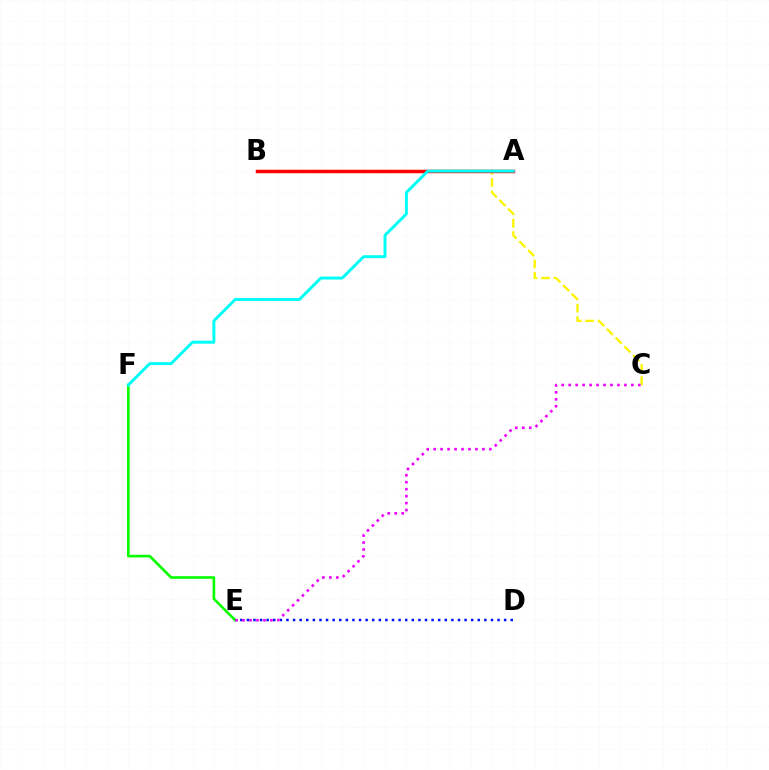{('B', 'C'): [{'color': '#fcf500', 'line_style': 'dashed', 'thickness': 1.68}], ('D', 'E'): [{'color': '#0010ff', 'line_style': 'dotted', 'thickness': 1.79}], ('A', 'B'): [{'color': '#ff0000', 'line_style': 'solid', 'thickness': 2.51}], ('E', 'F'): [{'color': '#08ff00', 'line_style': 'solid', 'thickness': 1.91}], ('A', 'F'): [{'color': '#00fff6', 'line_style': 'solid', 'thickness': 2.12}], ('C', 'E'): [{'color': '#ee00ff', 'line_style': 'dotted', 'thickness': 1.89}]}